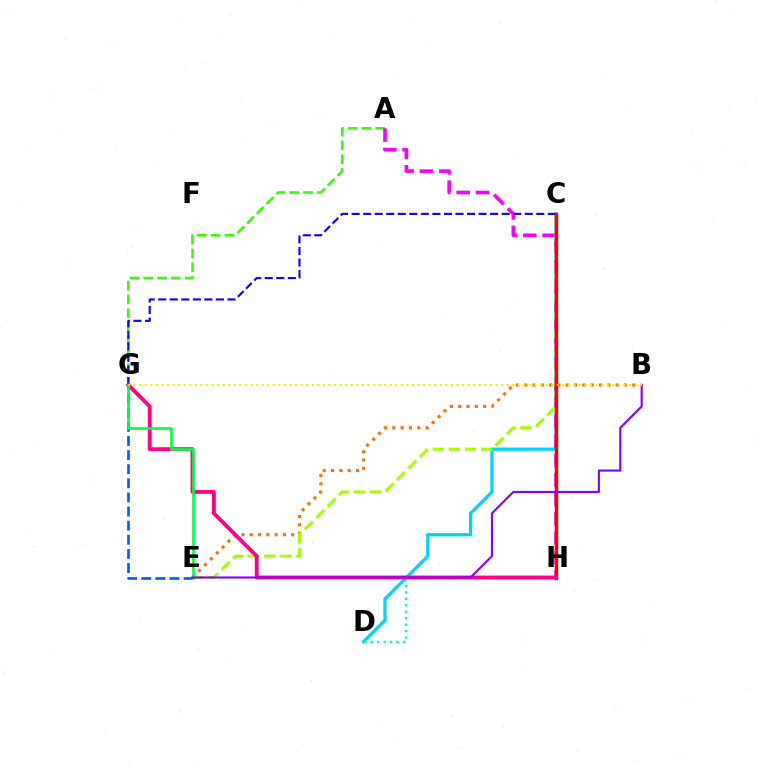{('B', 'E'): [{'color': '#ff7000', 'line_style': 'dotted', 'thickness': 2.26}, {'color': '#8a00ff', 'line_style': 'solid', 'thickness': 1.53}], ('A', 'G'): [{'color': '#31ff00', 'line_style': 'dashed', 'thickness': 1.87}], ('C', 'D'): [{'color': '#00d3ff', 'line_style': 'solid', 'thickness': 2.35}], ('A', 'H'): [{'color': '#fa00f9', 'line_style': 'dashed', 'thickness': 2.63}], ('C', 'E'): [{'color': '#a2ff00', 'line_style': 'dashed', 'thickness': 2.19}], ('C', 'G'): [{'color': '#1900ff', 'line_style': 'dashed', 'thickness': 1.57}], ('D', 'H'): [{'color': '#00ffbb', 'line_style': 'dotted', 'thickness': 1.76}], ('C', 'H'): [{'color': '#ff0000', 'line_style': 'solid', 'thickness': 2.49}], ('G', 'H'): [{'color': '#ff0088', 'line_style': 'solid', 'thickness': 2.76}], ('E', 'G'): [{'color': '#005dff', 'line_style': 'dashed', 'thickness': 1.92}, {'color': '#00ff45', 'line_style': 'solid', 'thickness': 1.89}], ('B', 'G'): [{'color': '#ffe600', 'line_style': 'dotted', 'thickness': 1.51}]}